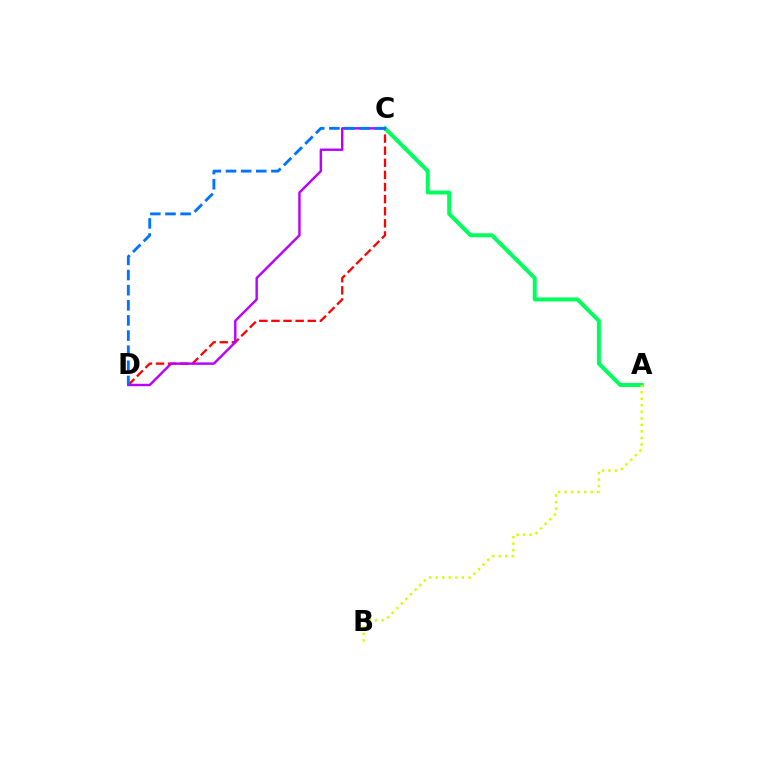{('C', 'D'): [{'color': '#ff0000', 'line_style': 'dashed', 'thickness': 1.64}, {'color': '#b900ff', 'line_style': 'solid', 'thickness': 1.74}, {'color': '#0074ff', 'line_style': 'dashed', 'thickness': 2.06}], ('A', 'C'): [{'color': '#00ff5c', 'line_style': 'solid', 'thickness': 2.86}], ('A', 'B'): [{'color': '#d1ff00', 'line_style': 'dotted', 'thickness': 1.77}]}